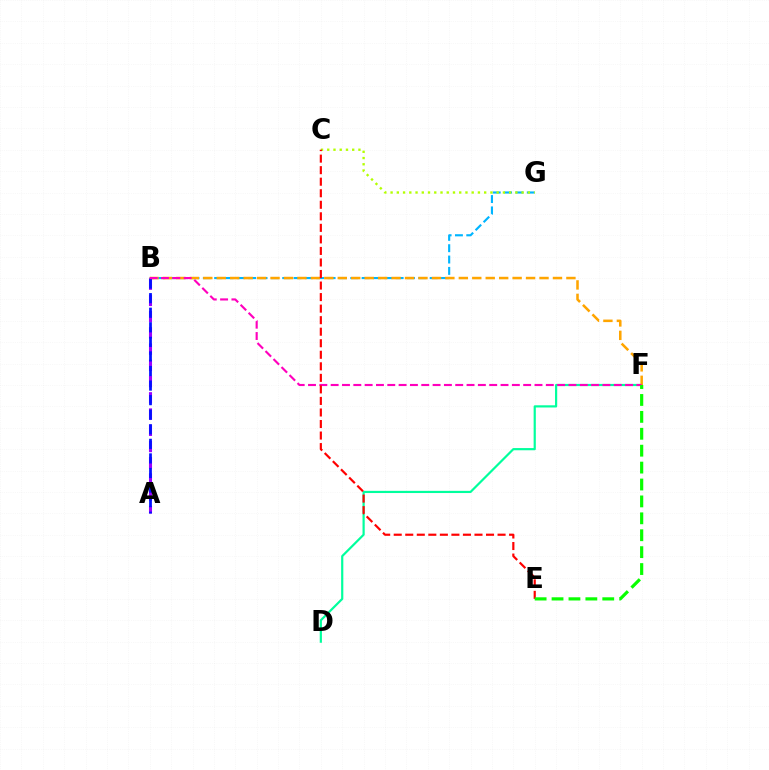{('B', 'G'): [{'color': '#00b5ff', 'line_style': 'dashed', 'thickness': 1.54}], ('C', 'G'): [{'color': '#b3ff00', 'line_style': 'dotted', 'thickness': 1.7}], ('D', 'F'): [{'color': '#00ff9d', 'line_style': 'solid', 'thickness': 1.58}], ('A', 'B'): [{'color': '#9b00ff', 'line_style': 'dashed', 'thickness': 2.21}, {'color': '#0010ff', 'line_style': 'dashed', 'thickness': 1.98}], ('B', 'F'): [{'color': '#ffa500', 'line_style': 'dashed', 'thickness': 1.83}, {'color': '#ff00bd', 'line_style': 'dashed', 'thickness': 1.54}], ('C', 'E'): [{'color': '#ff0000', 'line_style': 'dashed', 'thickness': 1.57}], ('E', 'F'): [{'color': '#08ff00', 'line_style': 'dashed', 'thickness': 2.3}]}